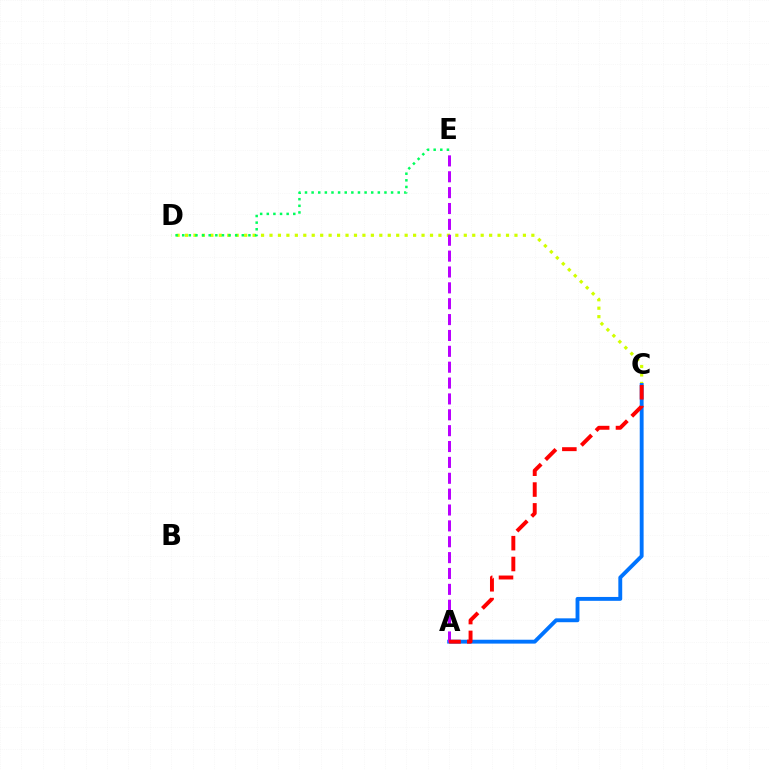{('C', 'D'): [{'color': '#d1ff00', 'line_style': 'dotted', 'thickness': 2.3}], ('D', 'E'): [{'color': '#00ff5c', 'line_style': 'dotted', 'thickness': 1.8}], ('A', 'C'): [{'color': '#0074ff', 'line_style': 'solid', 'thickness': 2.79}, {'color': '#ff0000', 'line_style': 'dashed', 'thickness': 2.83}], ('A', 'E'): [{'color': '#b900ff', 'line_style': 'dashed', 'thickness': 2.16}]}